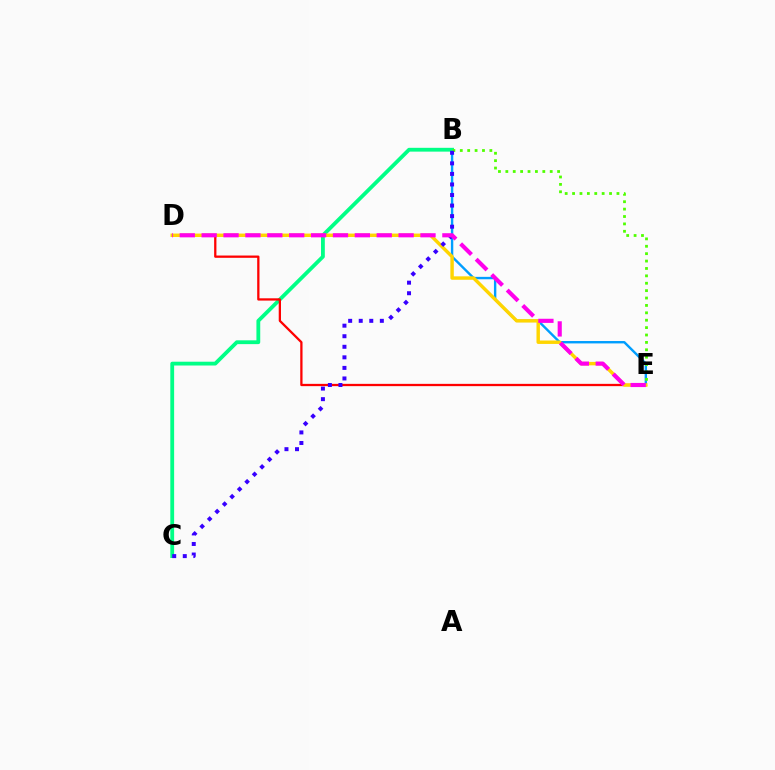{('B', 'E'): [{'color': '#009eff', 'line_style': 'solid', 'thickness': 1.72}, {'color': '#4fff00', 'line_style': 'dotted', 'thickness': 2.01}], ('B', 'C'): [{'color': '#00ff86', 'line_style': 'solid', 'thickness': 2.74}, {'color': '#3700ff', 'line_style': 'dotted', 'thickness': 2.87}], ('D', 'E'): [{'color': '#ff0000', 'line_style': 'solid', 'thickness': 1.64}, {'color': '#ffd500', 'line_style': 'solid', 'thickness': 2.47}, {'color': '#ff00ed', 'line_style': 'dashed', 'thickness': 2.97}]}